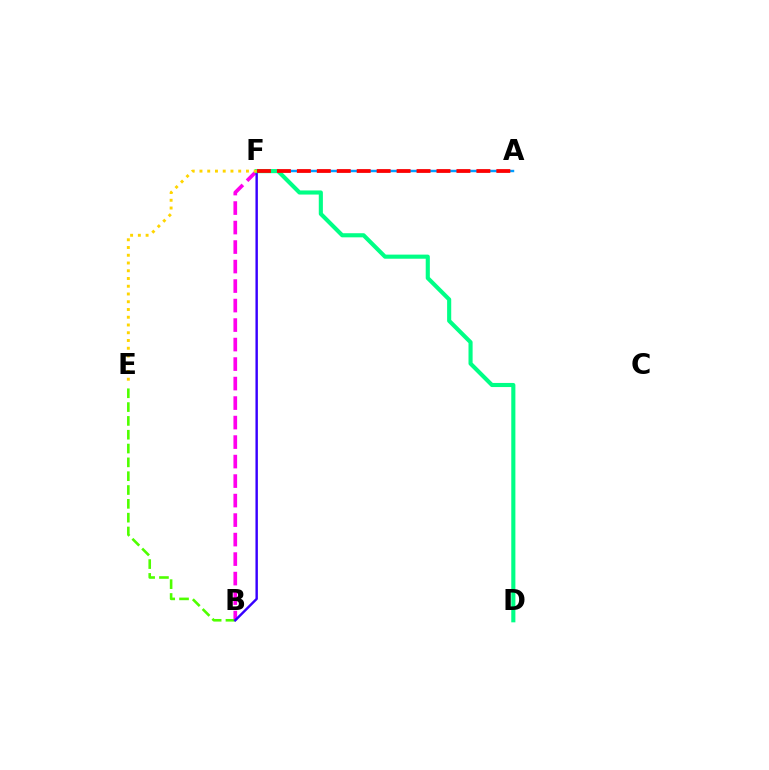{('B', 'F'): [{'color': '#ff00ed', 'line_style': 'dashed', 'thickness': 2.65}, {'color': '#3700ff', 'line_style': 'solid', 'thickness': 1.75}], ('A', 'F'): [{'color': '#009eff', 'line_style': 'solid', 'thickness': 1.75}, {'color': '#ff0000', 'line_style': 'dashed', 'thickness': 2.71}], ('B', 'E'): [{'color': '#4fff00', 'line_style': 'dashed', 'thickness': 1.88}], ('D', 'F'): [{'color': '#00ff86', 'line_style': 'solid', 'thickness': 2.96}], ('E', 'F'): [{'color': '#ffd500', 'line_style': 'dotted', 'thickness': 2.11}]}